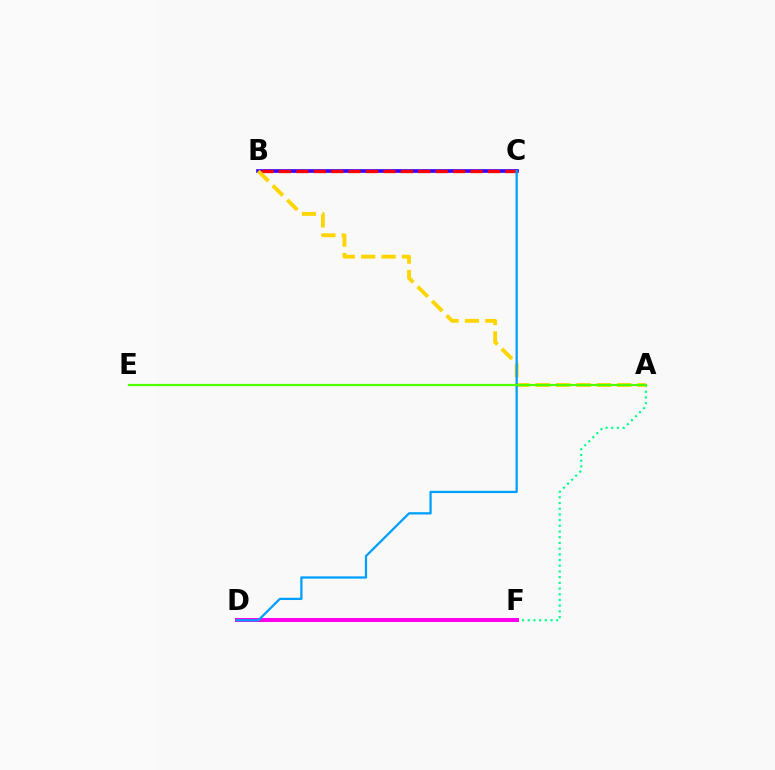{('B', 'C'): [{'color': '#3700ff', 'line_style': 'solid', 'thickness': 2.64}, {'color': '#ff0000', 'line_style': 'dashed', 'thickness': 2.37}], ('A', 'F'): [{'color': '#00ff86', 'line_style': 'dotted', 'thickness': 1.55}], ('D', 'F'): [{'color': '#ff00ed', 'line_style': 'solid', 'thickness': 2.88}], ('A', 'B'): [{'color': '#ffd500', 'line_style': 'dashed', 'thickness': 2.77}], ('C', 'D'): [{'color': '#009eff', 'line_style': 'solid', 'thickness': 1.63}], ('A', 'E'): [{'color': '#4fff00', 'line_style': 'solid', 'thickness': 1.58}]}